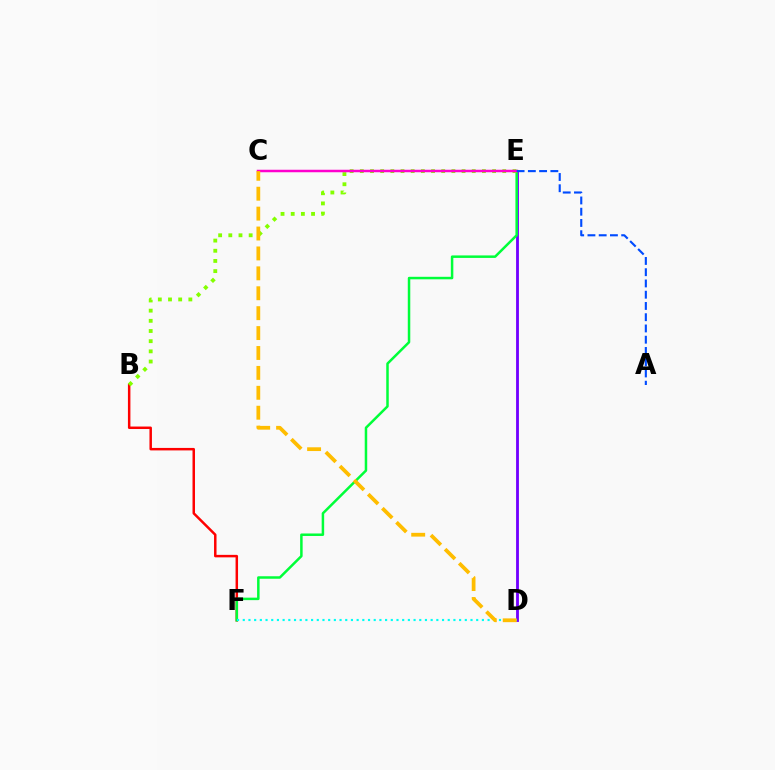{('B', 'F'): [{'color': '#ff0000', 'line_style': 'solid', 'thickness': 1.79}], ('D', 'E'): [{'color': '#7200ff', 'line_style': 'solid', 'thickness': 2.04}], ('E', 'F'): [{'color': '#00ff39', 'line_style': 'solid', 'thickness': 1.8}], ('D', 'F'): [{'color': '#00fff6', 'line_style': 'dotted', 'thickness': 1.55}], ('B', 'E'): [{'color': '#84ff00', 'line_style': 'dotted', 'thickness': 2.76}], ('C', 'E'): [{'color': '#ff00cf', 'line_style': 'solid', 'thickness': 1.79}], ('C', 'D'): [{'color': '#ffbd00', 'line_style': 'dashed', 'thickness': 2.7}], ('A', 'E'): [{'color': '#004bff', 'line_style': 'dashed', 'thickness': 1.53}]}